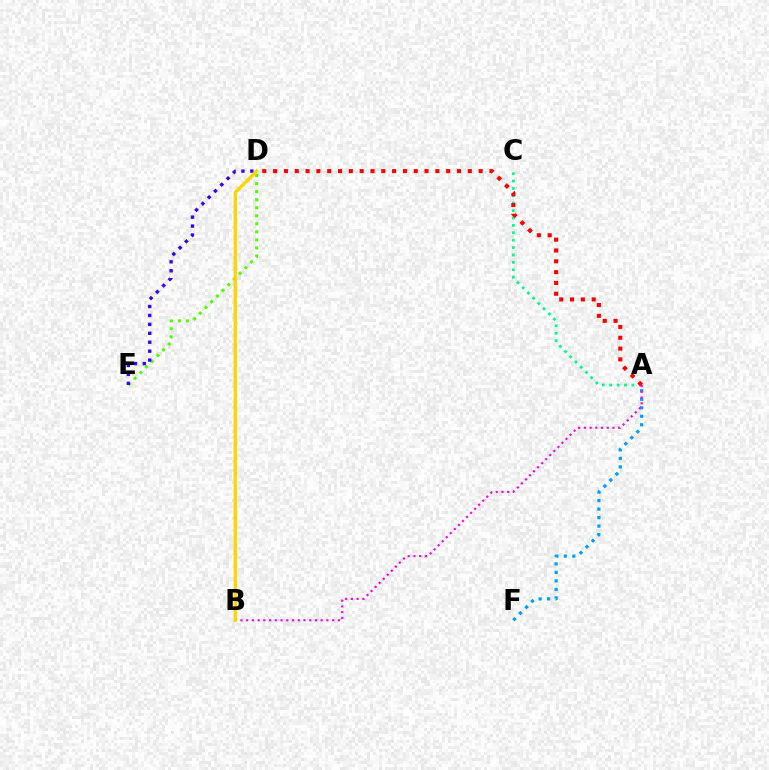{('A', 'F'): [{'color': '#009eff', 'line_style': 'dotted', 'thickness': 2.31}], ('D', 'E'): [{'color': '#4fff00', 'line_style': 'dotted', 'thickness': 2.19}, {'color': '#3700ff', 'line_style': 'dotted', 'thickness': 2.42}], ('A', 'C'): [{'color': '#00ff86', 'line_style': 'dotted', 'thickness': 2.01}], ('A', 'D'): [{'color': '#ff0000', 'line_style': 'dotted', 'thickness': 2.94}], ('A', 'B'): [{'color': '#ff00ed', 'line_style': 'dotted', 'thickness': 1.56}], ('B', 'D'): [{'color': '#ffd500', 'line_style': 'solid', 'thickness': 2.41}]}